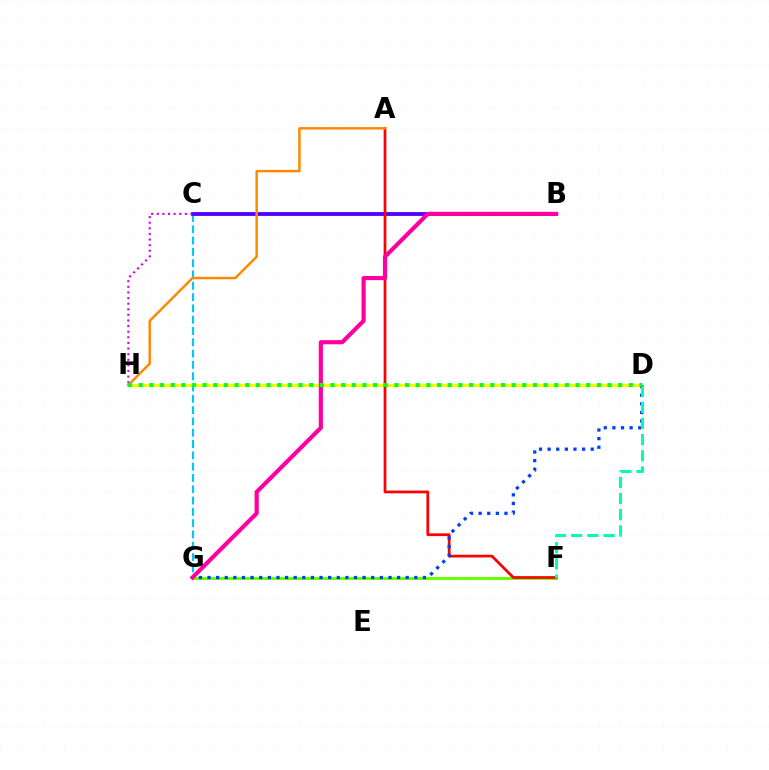{('D', 'H'): [{'color': '#eeff00', 'line_style': 'solid', 'thickness': 2.31}, {'color': '#00ff27', 'line_style': 'dotted', 'thickness': 2.9}], ('F', 'G'): [{'color': '#66ff00', 'line_style': 'solid', 'thickness': 2.12}], ('C', 'G'): [{'color': '#00c7ff', 'line_style': 'dashed', 'thickness': 1.54}], ('B', 'C'): [{'color': '#4f00ff', 'line_style': 'solid', 'thickness': 2.75}], ('A', 'F'): [{'color': '#ff0000', 'line_style': 'solid', 'thickness': 1.97}], ('D', 'G'): [{'color': '#003fff', 'line_style': 'dotted', 'thickness': 2.34}], ('C', 'H'): [{'color': '#d600ff', 'line_style': 'dotted', 'thickness': 1.53}], ('A', 'H'): [{'color': '#ff8800', 'line_style': 'solid', 'thickness': 1.77}], ('B', 'G'): [{'color': '#ff00a0', 'line_style': 'solid', 'thickness': 2.99}], ('D', 'F'): [{'color': '#00ffaf', 'line_style': 'dashed', 'thickness': 2.2}]}